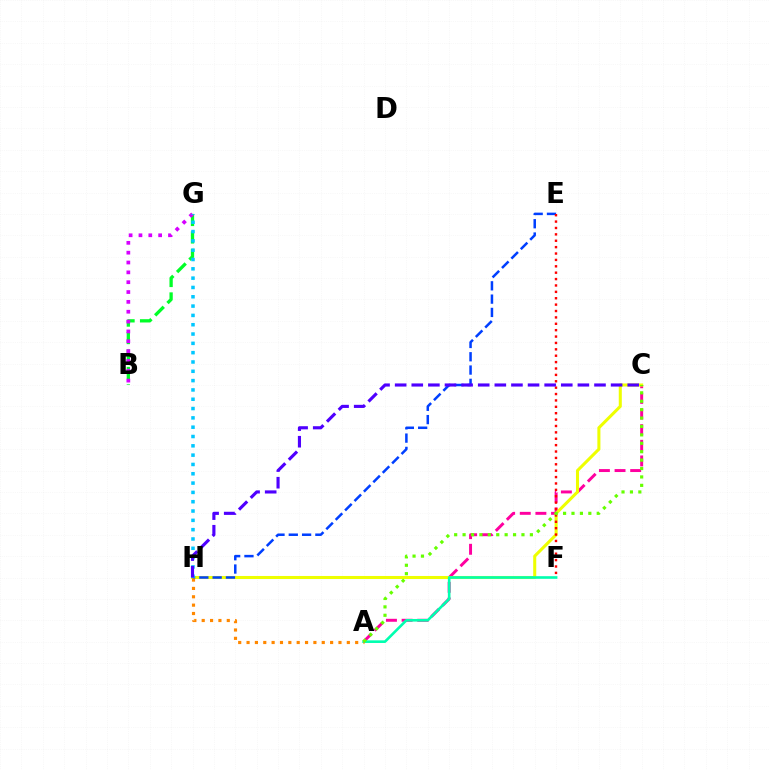{('A', 'C'): [{'color': '#ff00a0', 'line_style': 'dashed', 'thickness': 2.12}, {'color': '#66ff00', 'line_style': 'dotted', 'thickness': 2.29}], ('C', 'H'): [{'color': '#eeff00', 'line_style': 'solid', 'thickness': 2.2}, {'color': '#4f00ff', 'line_style': 'dashed', 'thickness': 2.26}], ('B', 'G'): [{'color': '#00ff27', 'line_style': 'dashed', 'thickness': 2.37}, {'color': '#d600ff', 'line_style': 'dotted', 'thickness': 2.67}], ('A', 'F'): [{'color': '#00ffaf', 'line_style': 'solid', 'thickness': 1.89}], ('E', 'H'): [{'color': '#003fff', 'line_style': 'dashed', 'thickness': 1.81}], ('A', 'H'): [{'color': '#ff8800', 'line_style': 'dotted', 'thickness': 2.27}], ('E', 'F'): [{'color': '#ff0000', 'line_style': 'dotted', 'thickness': 1.74}], ('G', 'H'): [{'color': '#00c7ff', 'line_style': 'dotted', 'thickness': 2.53}]}